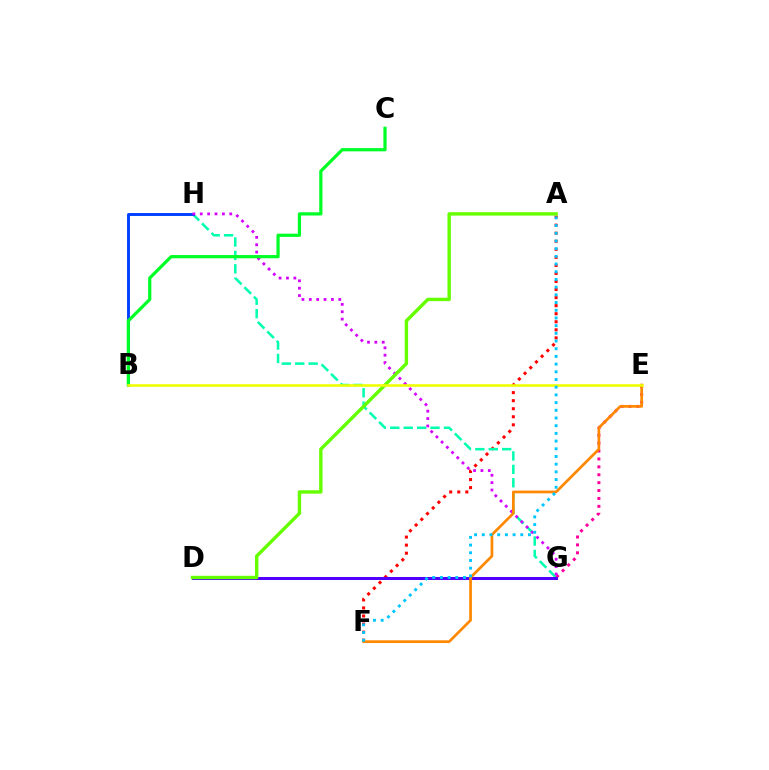{('A', 'F'): [{'color': '#ff0000', 'line_style': 'dotted', 'thickness': 2.19}, {'color': '#00c7ff', 'line_style': 'dotted', 'thickness': 2.09}], ('G', 'H'): [{'color': '#00ffaf', 'line_style': 'dashed', 'thickness': 1.82}, {'color': '#d600ff', 'line_style': 'dotted', 'thickness': 2.0}], ('E', 'G'): [{'color': '#ff00a0', 'line_style': 'dotted', 'thickness': 2.15}], ('B', 'H'): [{'color': '#003fff', 'line_style': 'solid', 'thickness': 2.1}], ('D', 'G'): [{'color': '#4f00ff', 'line_style': 'solid', 'thickness': 2.16}], ('E', 'F'): [{'color': '#ff8800', 'line_style': 'solid', 'thickness': 1.95}], ('B', 'C'): [{'color': '#00ff27', 'line_style': 'solid', 'thickness': 2.32}], ('A', 'D'): [{'color': '#66ff00', 'line_style': 'solid', 'thickness': 2.46}], ('B', 'E'): [{'color': '#eeff00', 'line_style': 'solid', 'thickness': 1.86}]}